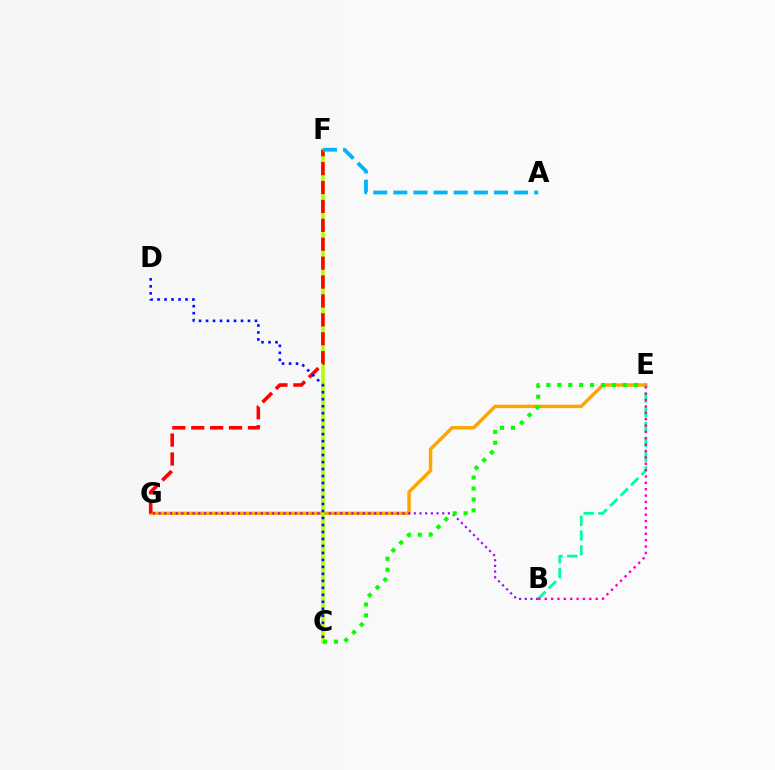{('E', 'G'): [{'color': '#ffa500', 'line_style': 'solid', 'thickness': 2.49}], ('B', 'G'): [{'color': '#9b00ff', 'line_style': 'dotted', 'thickness': 1.54}], ('C', 'F'): [{'color': '#b3ff00', 'line_style': 'solid', 'thickness': 2.57}], ('C', 'E'): [{'color': '#08ff00', 'line_style': 'dotted', 'thickness': 2.97}], ('F', 'G'): [{'color': '#ff0000', 'line_style': 'dashed', 'thickness': 2.57}], ('B', 'E'): [{'color': '#00ff9d', 'line_style': 'dashed', 'thickness': 2.01}, {'color': '#ff00bd', 'line_style': 'dotted', 'thickness': 1.73}], ('C', 'D'): [{'color': '#0010ff', 'line_style': 'dotted', 'thickness': 1.9}], ('A', 'F'): [{'color': '#00b5ff', 'line_style': 'dashed', 'thickness': 2.73}]}